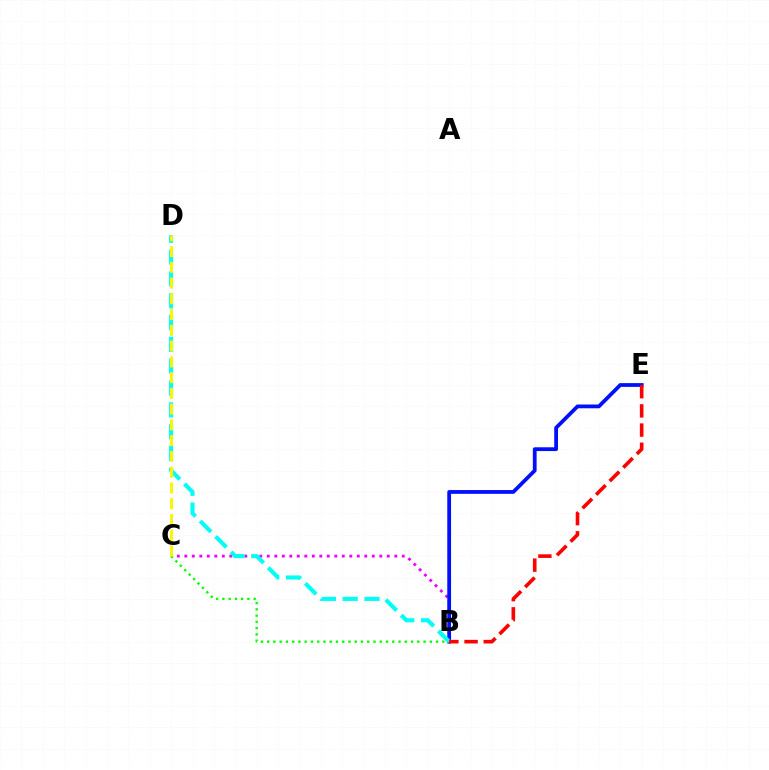{('B', 'C'): [{'color': '#ee00ff', 'line_style': 'dotted', 'thickness': 2.04}, {'color': '#08ff00', 'line_style': 'dotted', 'thickness': 1.7}], ('B', 'E'): [{'color': '#0010ff', 'line_style': 'solid', 'thickness': 2.72}, {'color': '#ff0000', 'line_style': 'dashed', 'thickness': 2.61}], ('B', 'D'): [{'color': '#00fff6', 'line_style': 'dashed', 'thickness': 2.96}], ('C', 'D'): [{'color': '#fcf500', 'line_style': 'dashed', 'thickness': 2.14}]}